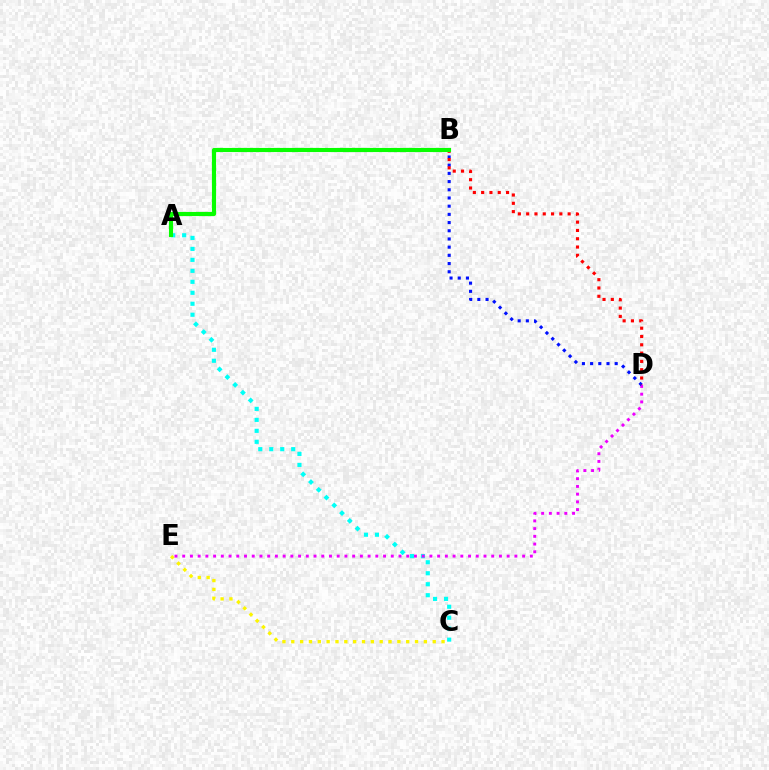{('C', 'E'): [{'color': '#fcf500', 'line_style': 'dotted', 'thickness': 2.4}], ('A', 'C'): [{'color': '#00fff6', 'line_style': 'dotted', 'thickness': 2.98}], ('D', 'E'): [{'color': '#ee00ff', 'line_style': 'dotted', 'thickness': 2.1}], ('B', 'D'): [{'color': '#0010ff', 'line_style': 'dotted', 'thickness': 2.23}, {'color': '#ff0000', 'line_style': 'dotted', 'thickness': 2.25}], ('A', 'B'): [{'color': '#08ff00', 'line_style': 'solid', 'thickness': 2.97}]}